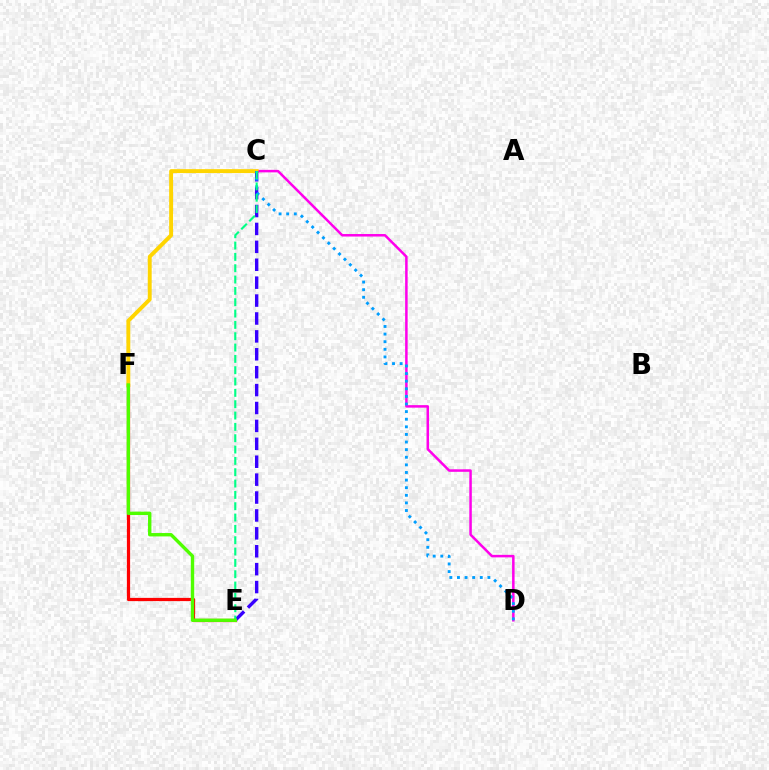{('C', 'D'): [{'color': '#ff00ed', 'line_style': 'solid', 'thickness': 1.81}, {'color': '#009eff', 'line_style': 'dotted', 'thickness': 2.07}], ('E', 'F'): [{'color': '#ff0000', 'line_style': 'solid', 'thickness': 2.32}, {'color': '#4fff00', 'line_style': 'solid', 'thickness': 2.44}], ('C', 'F'): [{'color': '#ffd500', 'line_style': 'solid', 'thickness': 2.81}], ('C', 'E'): [{'color': '#3700ff', 'line_style': 'dashed', 'thickness': 2.43}, {'color': '#00ff86', 'line_style': 'dashed', 'thickness': 1.54}]}